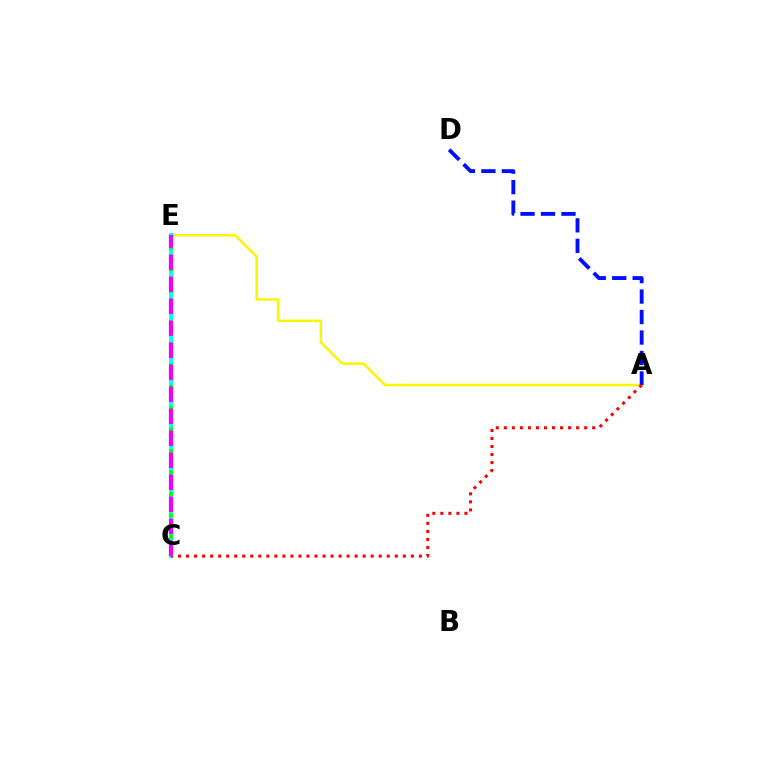{('A', 'E'): [{'color': '#fcf500', 'line_style': 'solid', 'thickness': 1.78}], ('C', 'E'): [{'color': '#00fff6', 'line_style': 'solid', 'thickness': 2.81}, {'color': '#08ff00', 'line_style': 'dotted', 'thickness': 2.91}, {'color': '#ee00ff', 'line_style': 'dashed', 'thickness': 2.99}], ('A', 'D'): [{'color': '#0010ff', 'line_style': 'dashed', 'thickness': 2.78}], ('A', 'C'): [{'color': '#ff0000', 'line_style': 'dotted', 'thickness': 2.18}]}